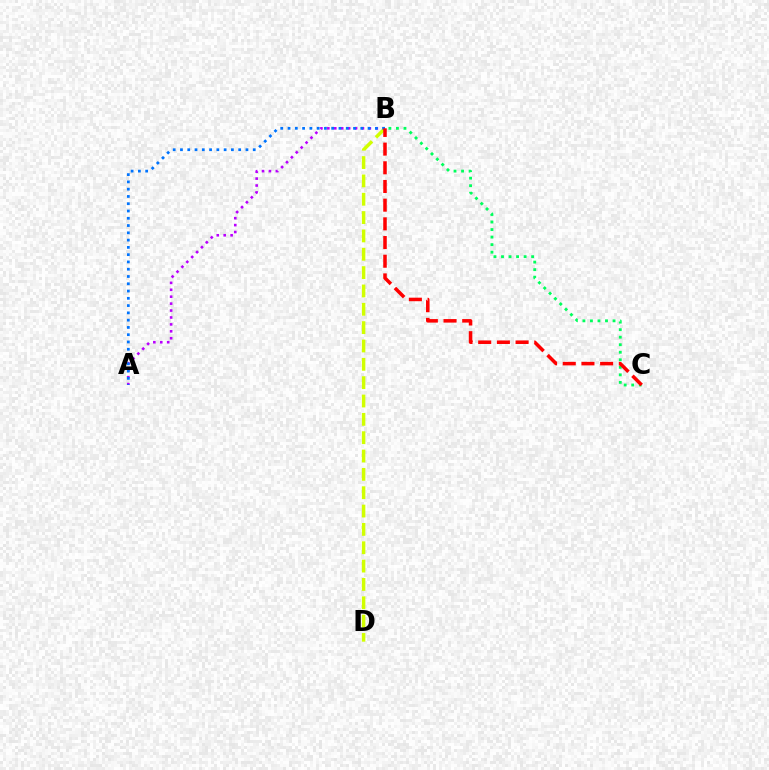{('A', 'B'): [{'color': '#b900ff', 'line_style': 'dotted', 'thickness': 1.88}, {'color': '#0074ff', 'line_style': 'dotted', 'thickness': 1.98}], ('B', 'D'): [{'color': '#d1ff00', 'line_style': 'dashed', 'thickness': 2.49}], ('B', 'C'): [{'color': '#00ff5c', 'line_style': 'dotted', 'thickness': 2.05}, {'color': '#ff0000', 'line_style': 'dashed', 'thickness': 2.54}]}